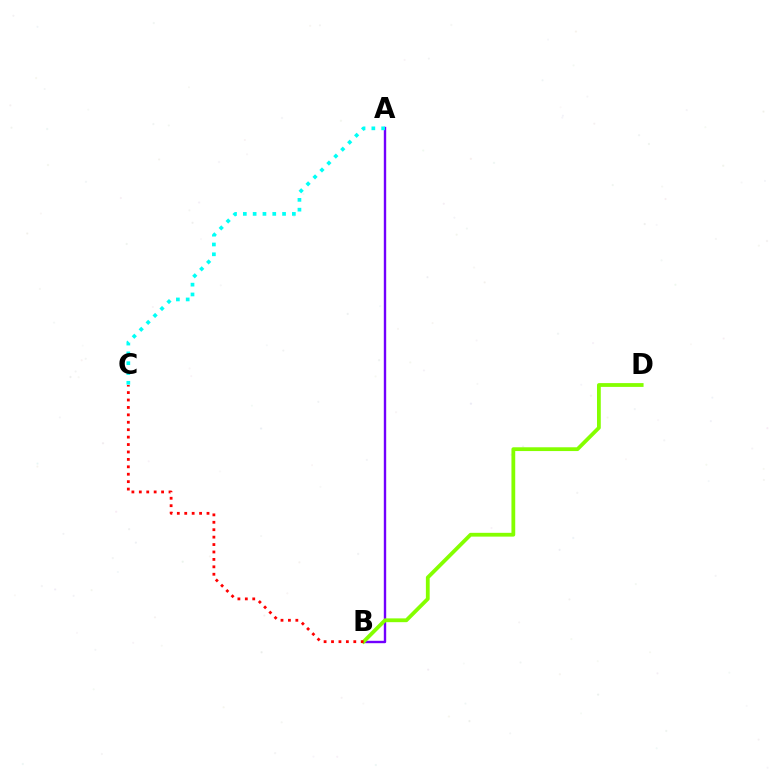{('A', 'B'): [{'color': '#7200ff', 'line_style': 'solid', 'thickness': 1.72}], ('B', 'D'): [{'color': '#84ff00', 'line_style': 'solid', 'thickness': 2.73}], ('A', 'C'): [{'color': '#00fff6', 'line_style': 'dotted', 'thickness': 2.66}], ('B', 'C'): [{'color': '#ff0000', 'line_style': 'dotted', 'thickness': 2.02}]}